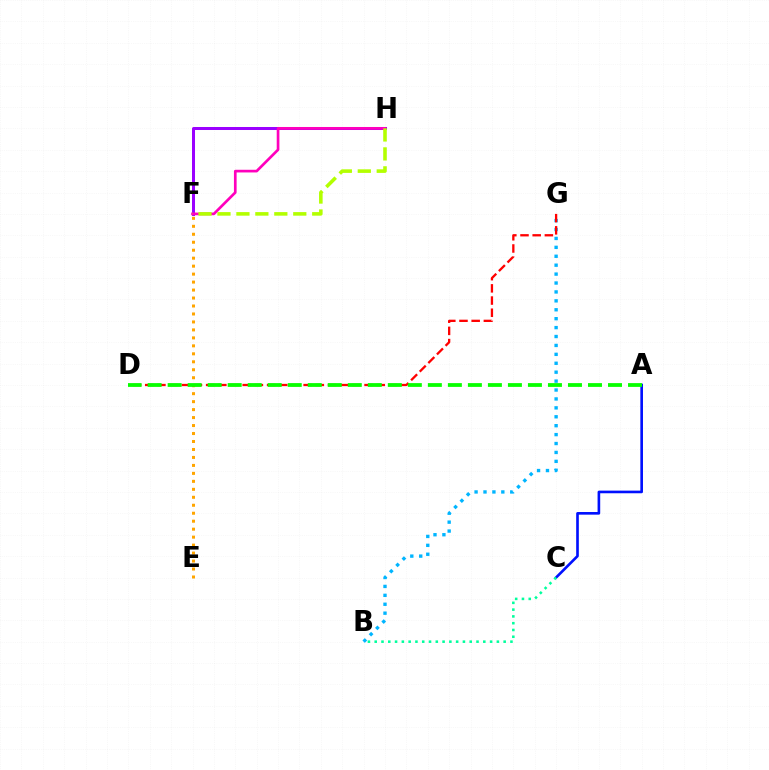{('A', 'C'): [{'color': '#0010ff', 'line_style': 'solid', 'thickness': 1.9}], ('B', 'G'): [{'color': '#00b5ff', 'line_style': 'dotted', 'thickness': 2.42}], ('D', 'G'): [{'color': '#ff0000', 'line_style': 'dashed', 'thickness': 1.66}], ('E', 'F'): [{'color': '#ffa500', 'line_style': 'dotted', 'thickness': 2.17}], ('B', 'C'): [{'color': '#00ff9d', 'line_style': 'dotted', 'thickness': 1.84}], ('A', 'D'): [{'color': '#08ff00', 'line_style': 'dashed', 'thickness': 2.72}], ('F', 'H'): [{'color': '#9b00ff', 'line_style': 'solid', 'thickness': 2.17}, {'color': '#ff00bd', 'line_style': 'solid', 'thickness': 1.93}, {'color': '#b3ff00', 'line_style': 'dashed', 'thickness': 2.57}]}